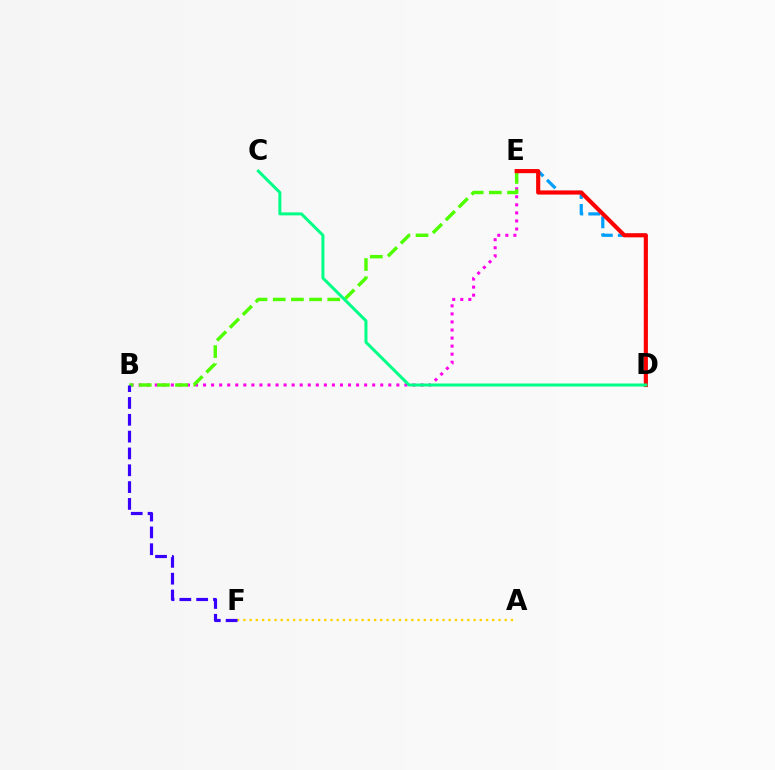{('A', 'F'): [{'color': '#ffd500', 'line_style': 'dotted', 'thickness': 1.69}], ('B', 'E'): [{'color': '#ff00ed', 'line_style': 'dotted', 'thickness': 2.19}, {'color': '#4fff00', 'line_style': 'dashed', 'thickness': 2.47}], ('D', 'E'): [{'color': '#009eff', 'line_style': 'dashed', 'thickness': 2.31}, {'color': '#ff0000', 'line_style': 'solid', 'thickness': 2.98}], ('C', 'D'): [{'color': '#00ff86', 'line_style': 'solid', 'thickness': 2.15}], ('B', 'F'): [{'color': '#3700ff', 'line_style': 'dashed', 'thickness': 2.29}]}